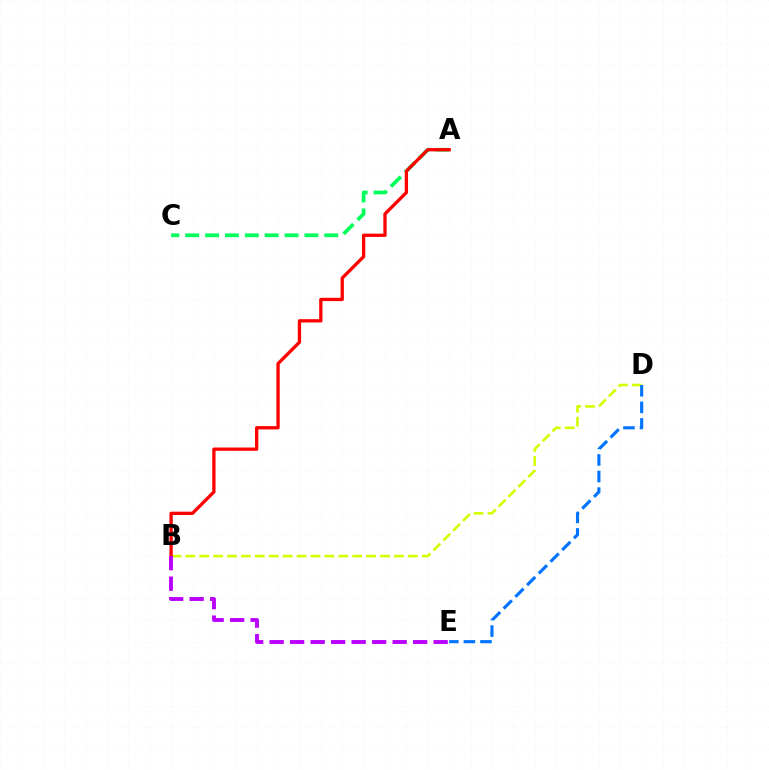{('B', 'D'): [{'color': '#d1ff00', 'line_style': 'dashed', 'thickness': 1.89}], ('A', 'C'): [{'color': '#00ff5c', 'line_style': 'dashed', 'thickness': 2.7}], ('A', 'B'): [{'color': '#ff0000', 'line_style': 'solid', 'thickness': 2.38}], ('D', 'E'): [{'color': '#0074ff', 'line_style': 'dashed', 'thickness': 2.25}], ('B', 'E'): [{'color': '#b900ff', 'line_style': 'dashed', 'thickness': 2.78}]}